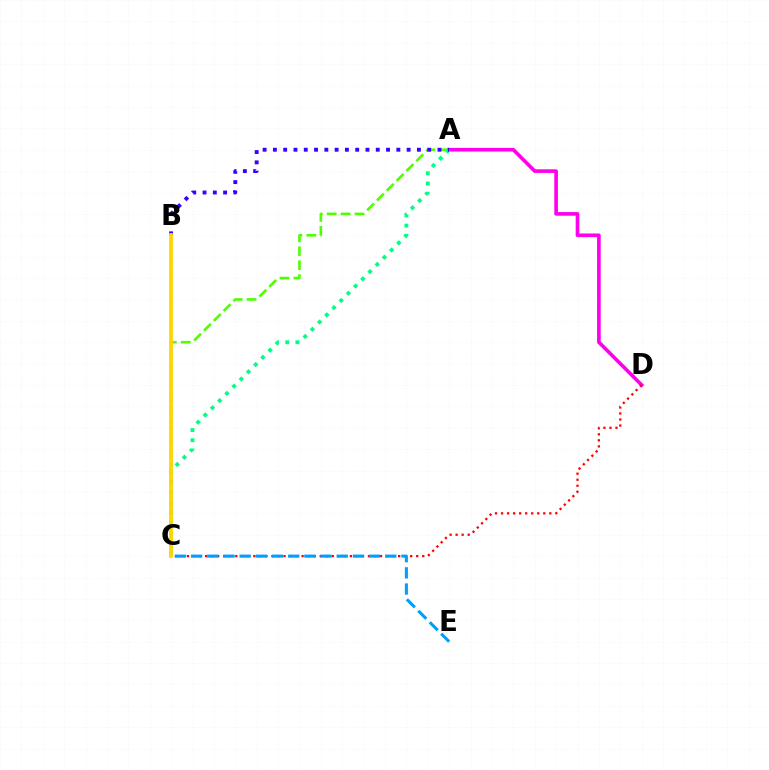{('A', 'C'): [{'color': '#4fff00', 'line_style': 'dashed', 'thickness': 1.89}, {'color': '#00ff86', 'line_style': 'dotted', 'thickness': 2.77}], ('A', 'D'): [{'color': '#ff00ed', 'line_style': 'solid', 'thickness': 2.62}], ('A', 'B'): [{'color': '#3700ff', 'line_style': 'dotted', 'thickness': 2.79}], ('C', 'D'): [{'color': '#ff0000', 'line_style': 'dotted', 'thickness': 1.64}], ('C', 'E'): [{'color': '#009eff', 'line_style': 'dashed', 'thickness': 2.2}], ('B', 'C'): [{'color': '#ffd500', 'line_style': 'solid', 'thickness': 2.69}]}